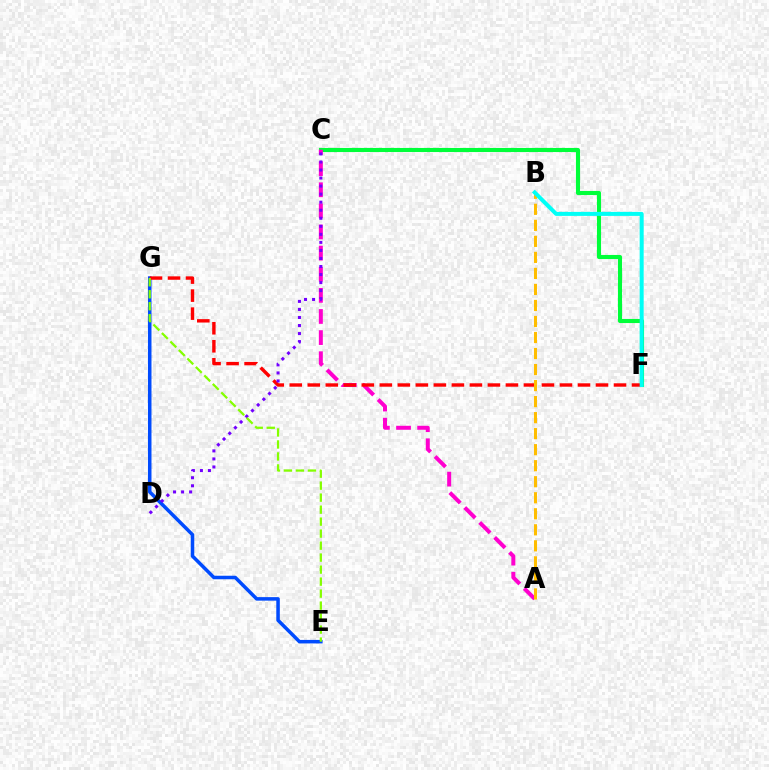{('E', 'G'): [{'color': '#004bff', 'line_style': 'solid', 'thickness': 2.54}, {'color': '#84ff00', 'line_style': 'dashed', 'thickness': 1.63}], ('C', 'F'): [{'color': '#00ff39', 'line_style': 'solid', 'thickness': 2.95}], ('A', 'C'): [{'color': '#ff00cf', 'line_style': 'dashed', 'thickness': 2.87}], ('F', 'G'): [{'color': '#ff0000', 'line_style': 'dashed', 'thickness': 2.45}], ('C', 'D'): [{'color': '#7200ff', 'line_style': 'dotted', 'thickness': 2.18}], ('A', 'B'): [{'color': '#ffbd00', 'line_style': 'dashed', 'thickness': 2.18}], ('B', 'F'): [{'color': '#00fff6', 'line_style': 'solid', 'thickness': 2.88}]}